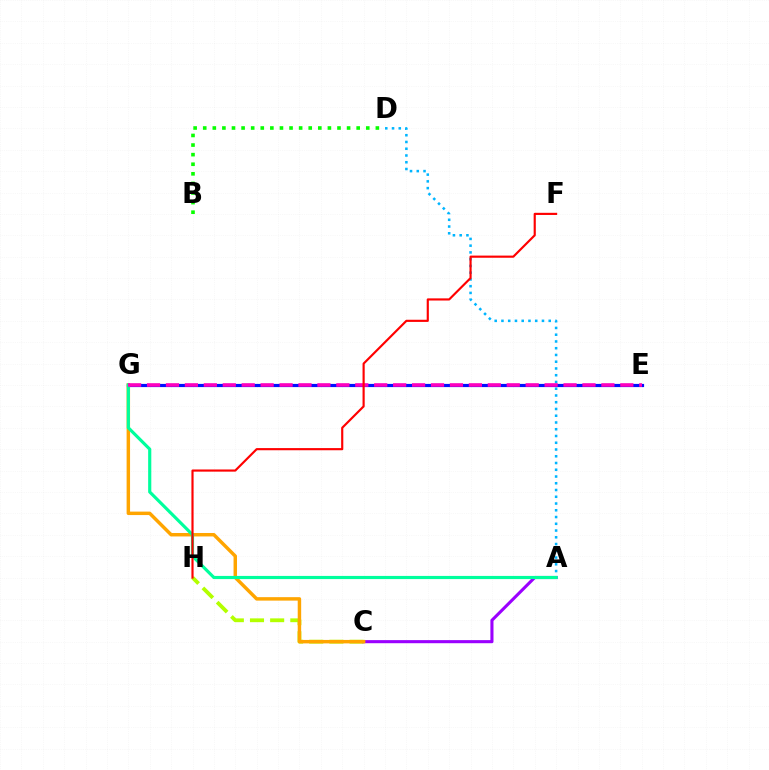{('C', 'H'): [{'color': '#b3ff00', 'line_style': 'dashed', 'thickness': 2.74}], ('A', 'C'): [{'color': '#9b00ff', 'line_style': 'solid', 'thickness': 2.22}], ('A', 'D'): [{'color': '#00b5ff', 'line_style': 'dotted', 'thickness': 1.83}], ('B', 'D'): [{'color': '#08ff00', 'line_style': 'dotted', 'thickness': 2.61}], ('C', 'G'): [{'color': '#ffa500', 'line_style': 'solid', 'thickness': 2.49}], ('E', 'G'): [{'color': '#0010ff', 'line_style': 'solid', 'thickness': 2.29}, {'color': '#ff00bd', 'line_style': 'dashed', 'thickness': 2.57}], ('A', 'G'): [{'color': '#00ff9d', 'line_style': 'solid', 'thickness': 2.27}], ('F', 'H'): [{'color': '#ff0000', 'line_style': 'solid', 'thickness': 1.55}]}